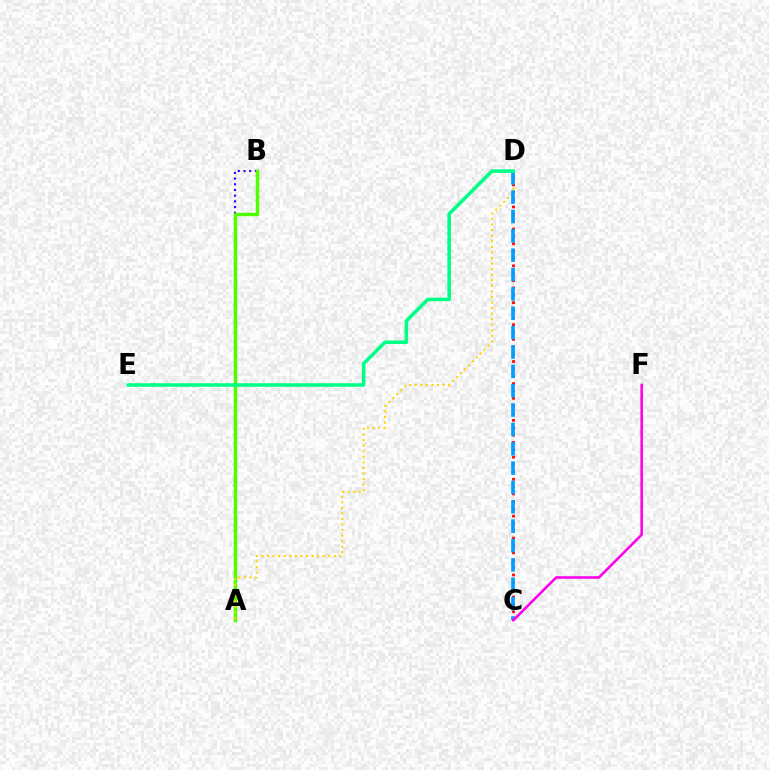{('A', 'B'): [{'color': '#3700ff', 'line_style': 'dotted', 'thickness': 1.55}, {'color': '#4fff00', 'line_style': 'solid', 'thickness': 2.51}], ('C', 'D'): [{'color': '#ff0000', 'line_style': 'dotted', 'thickness': 2.0}, {'color': '#009eff', 'line_style': 'dashed', 'thickness': 2.63}], ('A', 'D'): [{'color': '#ffd500', 'line_style': 'dotted', 'thickness': 1.51}], ('C', 'F'): [{'color': '#ff00ed', 'line_style': 'solid', 'thickness': 1.85}], ('D', 'E'): [{'color': '#00ff86', 'line_style': 'solid', 'thickness': 2.56}]}